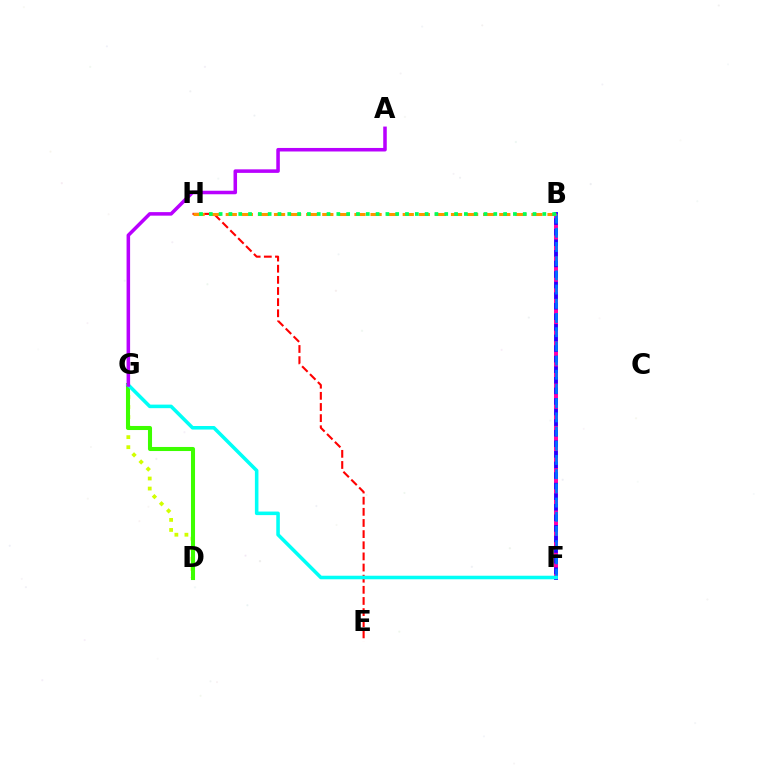{('B', 'F'): [{'color': '#2500ff', 'line_style': 'solid', 'thickness': 2.79}, {'color': '#ff00ac', 'line_style': 'dotted', 'thickness': 2.87}, {'color': '#0074ff', 'line_style': 'dashed', 'thickness': 1.93}], ('D', 'G'): [{'color': '#d1ff00', 'line_style': 'dotted', 'thickness': 2.73}, {'color': '#3dff00', 'line_style': 'solid', 'thickness': 2.92}], ('E', 'H'): [{'color': '#ff0000', 'line_style': 'dashed', 'thickness': 1.51}], ('F', 'G'): [{'color': '#00fff6', 'line_style': 'solid', 'thickness': 2.56}], ('A', 'G'): [{'color': '#b900ff', 'line_style': 'solid', 'thickness': 2.55}], ('B', 'H'): [{'color': '#ff9400', 'line_style': 'dashed', 'thickness': 2.19}, {'color': '#00ff5c', 'line_style': 'dotted', 'thickness': 2.67}]}